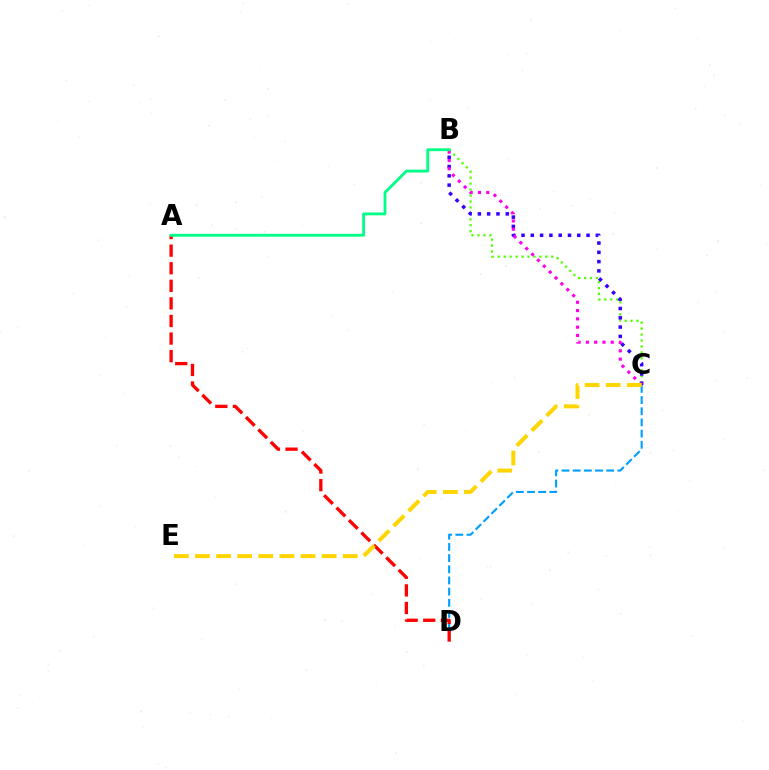{('B', 'C'): [{'color': '#4fff00', 'line_style': 'dotted', 'thickness': 1.62}, {'color': '#3700ff', 'line_style': 'dotted', 'thickness': 2.52}, {'color': '#ff00ed', 'line_style': 'dotted', 'thickness': 2.25}], ('C', 'D'): [{'color': '#009eff', 'line_style': 'dashed', 'thickness': 1.52}], ('A', 'D'): [{'color': '#ff0000', 'line_style': 'dashed', 'thickness': 2.39}], ('A', 'B'): [{'color': '#00ff86', 'line_style': 'solid', 'thickness': 2.04}], ('C', 'E'): [{'color': '#ffd500', 'line_style': 'dashed', 'thickness': 2.87}]}